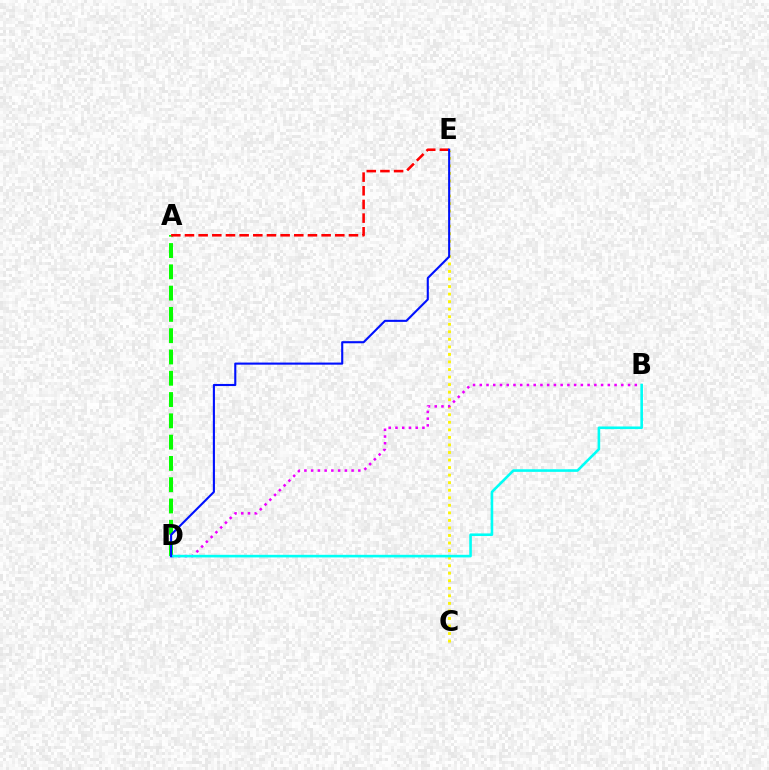{('C', 'E'): [{'color': '#fcf500', 'line_style': 'dotted', 'thickness': 2.05}], ('A', 'D'): [{'color': '#08ff00', 'line_style': 'dashed', 'thickness': 2.89}], ('A', 'E'): [{'color': '#ff0000', 'line_style': 'dashed', 'thickness': 1.86}], ('B', 'D'): [{'color': '#ee00ff', 'line_style': 'dotted', 'thickness': 1.83}, {'color': '#00fff6', 'line_style': 'solid', 'thickness': 1.87}], ('D', 'E'): [{'color': '#0010ff', 'line_style': 'solid', 'thickness': 1.52}]}